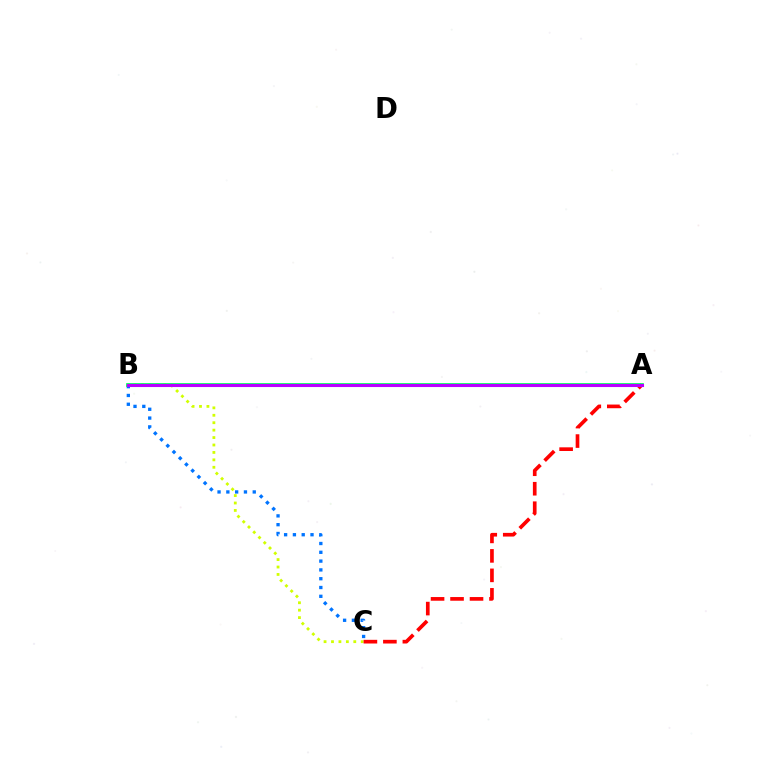{('B', 'C'): [{'color': '#d1ff00', 'line_style': 'dotted', 'thickness': 2.02}, {'color': '#0074ff', 'line_style': 'dotted', 'thickness': 2.39}], ('A', 'B'): [{'color': '#00ff5c', 'line_style': 'solid', 'thickness': 2.69}, {'color': '#b900ff', 'line_style': 'solid', 'thickness': 2.22}], ('A', 'C'): [{'color': '#ff0000', 'line_style': 'dashed', 'thickness': 2.65}]}